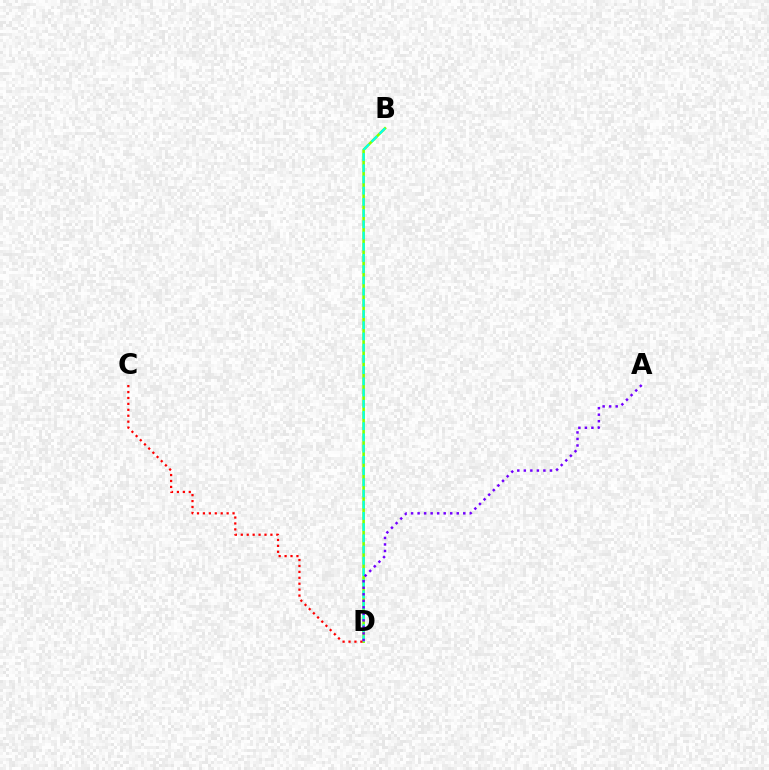{('B', 'D'): [{'color': '#84ff00', 'line_style': 'solid', 'thickness': 1.88}, {'color': '#00fff6', 'line_style': 'dashed', 'thickness': 1.52}], ('A', 'D'): [{'color': '#7200ff', 'line_style': 'dotted', 'thickness': 1.77}], ('C', 'D'): [{'color': '#ff0000', 'line_style': 'dotted', 'thickness': 1.61}]}